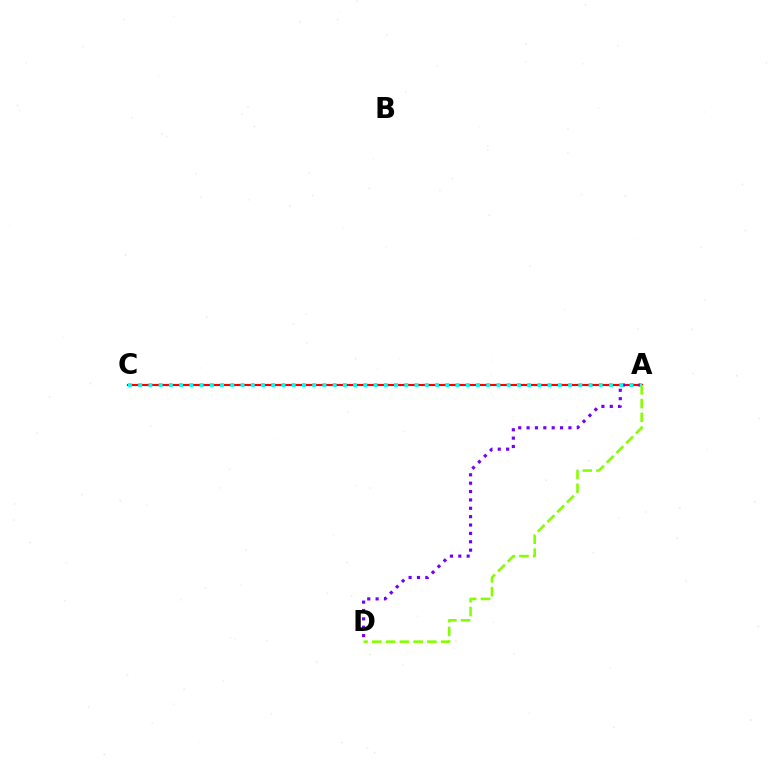{('A', 'C'): [{'color': '#ff0000', 'line_style': 'solid', 'thickness': 1.55}, {'color': '#00fff6', 'line_style': 'dotted', 'thickness': 2.78}], ('A', 'D'): [{'color': '#7200ff', 'line_style': 'dotted', 'thickness': 2.27}, {'color': '#84ff00', 'line_style': 'dashed', 'thickness': 1.87}]}